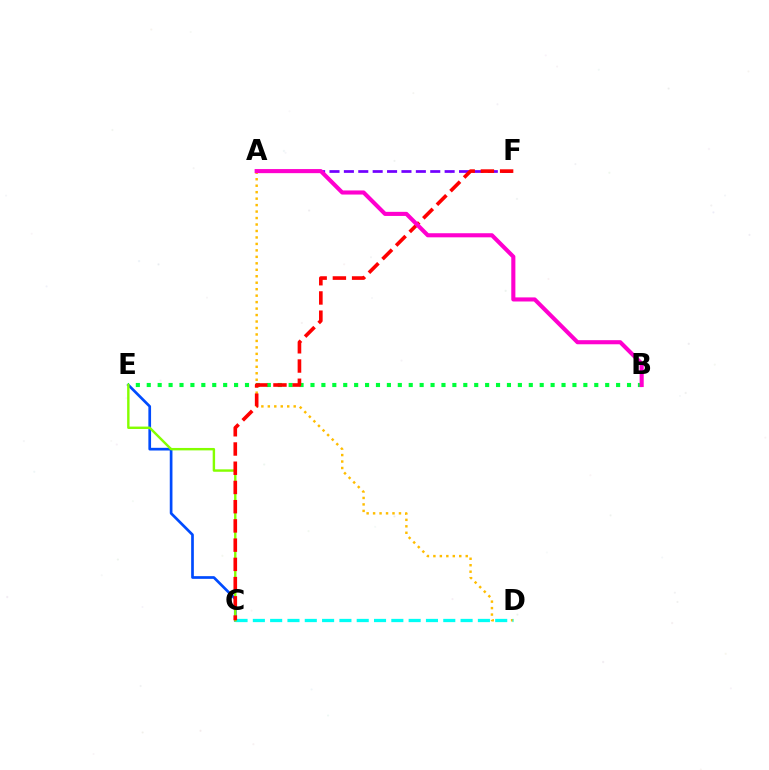{('A', 'D'): [{'color': '#ffbd00', 'line_style': 'dotted', 'thickness': 1.76}], ('C', 'E'): [{'color': '#004bff', 'line_style': 'solid', 'thickness': 1.94}, {'color': '#84ff00', 'line_style': 'solid', 'thickness': 1.74}], ('C', 'D'): [{'color': '#00fff6', 'line_style': 'dashed', 'thickness': 2.35}], ('B', 'E'): [{'color': '#00ff39', 'line_style': 'dotted', 'thickness': 2.97}], ('A', 'F'): [{'color': '#7200ff', 'line_style': 'dashed', 'thickness': 1.96}], ('C', 'F'): [{'color': '#ff0000', 'line_style': 'dashed', 'thickness': 2.61}], ('A', 'B'): [{'color': '#ff00cf', 'line_style': 'solid', 'thickness': 2.95}]}